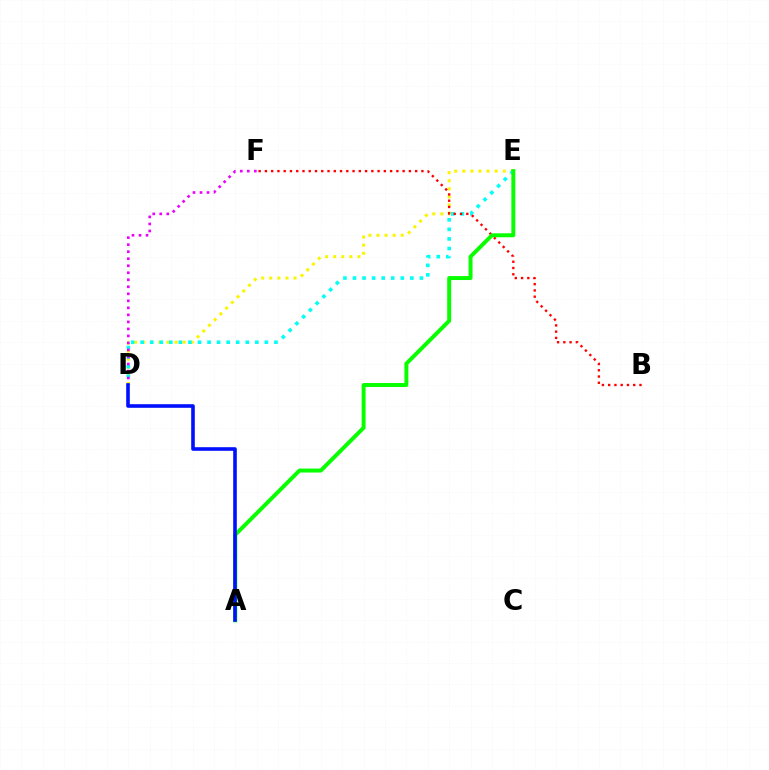{('D', 'E'): [{'color': '#fcf500', 'line_style': 'dotted', 'thickness': 2.2}, {'color': '#00fff6', 'line_style': 'dotted', 'thickness': 2.6}], ('D', 'F'): [{'color': '#ee00ff', 'line_style': 'dotted', 'thickness': 1.91}], ('B', 'F'): [{'color': '#ff0000', 'line_style': 'dotted', 'thickness': 1.7}], ('A', 'E'): [{'color': '#08ff00', 'line_style': 'solid', 'thickness': 2.84}], ('A', 'D'): [{'color': '#0010ff', 'line_style': 'solid', 'thickness': 2.59}]}